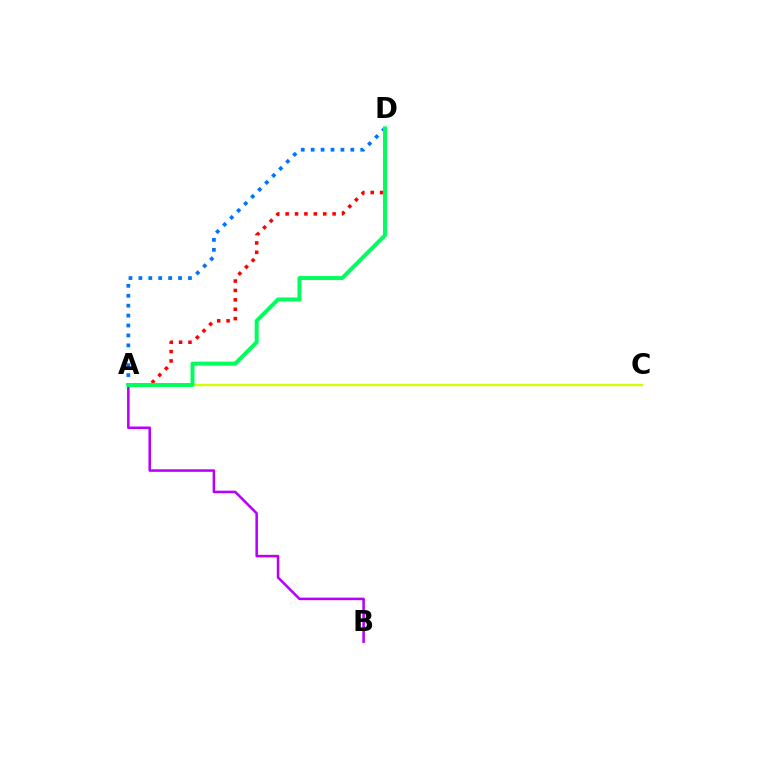{('A', 'C'): [{'color': '#d1ff00', 'line_style': 'solid', 'thickness': 1.7}], ('A', 'B'): [{'color': '#b900ff', 'line_style': 'solid', 'thickness': 1.84}], ('A', 'D'): [{'color': '#0074ff', 'line_style': 'dotted', 'thickness': 2.69}, {'color': '#ff0000', 'line_style': 'dotted', 'thickness': 2.55}, {'color': '#00ff5c', 'line_style': 'solid', 'thickness': 2.86}]}